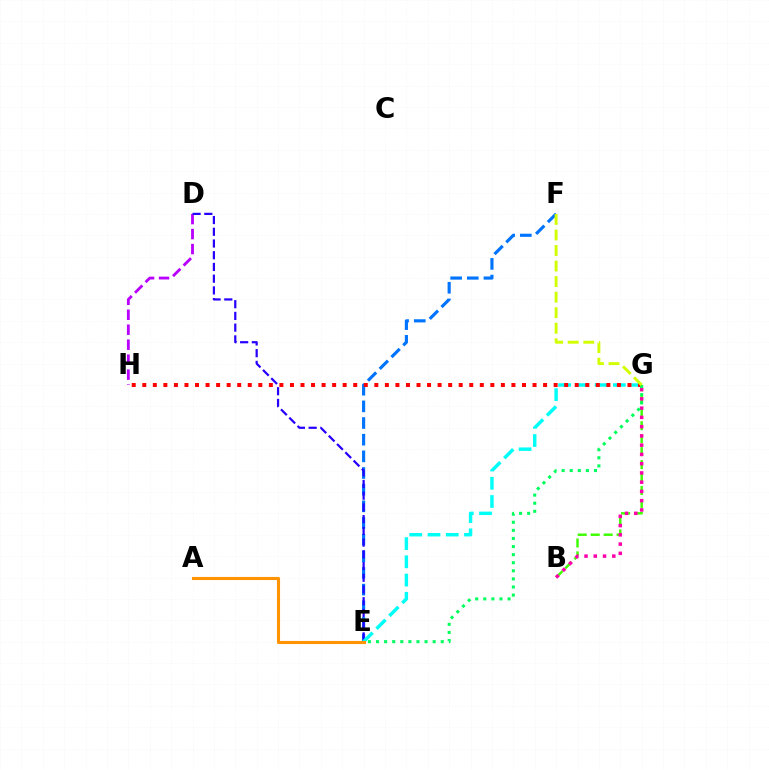{('D', 'H'): [{'color': '#b900ff', 'line_style': 'dashed', 'thickness': 2.03}], ('E', 'F'): [{'color': '#0074ff', 'line_style': 'dashed', 'thickness': 2.26}], ('D', 'E'): [{'color': '#2500ff', 'line_style': 'dashed', 'thickness': 1.59}], ('B', 'G'): [{'color': '#3dff00', 'line_style': 'dashed', 'thickness': 1.76}, {'color': '#ff00ac', 'line_style': 'dotted', 'thickness': 2.51}], ('E', 'G'): [{'color': '#00fff6', 'line_style': 'dashed', 'thickness': 2.48}, {'color': '#00ff5c', 'line_style': 'dotted', 'thickness': 2.2}], ('G', 'H'): [{'color': '#ff0000', 'line_style': 'dotted', 'thickness': 2.87}], ('A', 'E'): [{'color': '#ff9400', 'line_style': 'solid', 'thickness': 2.23}], ('F', 'G'): [{'color': '#d1ff00', 'line_style': 'dashed', 'thickness': 2.11}]}